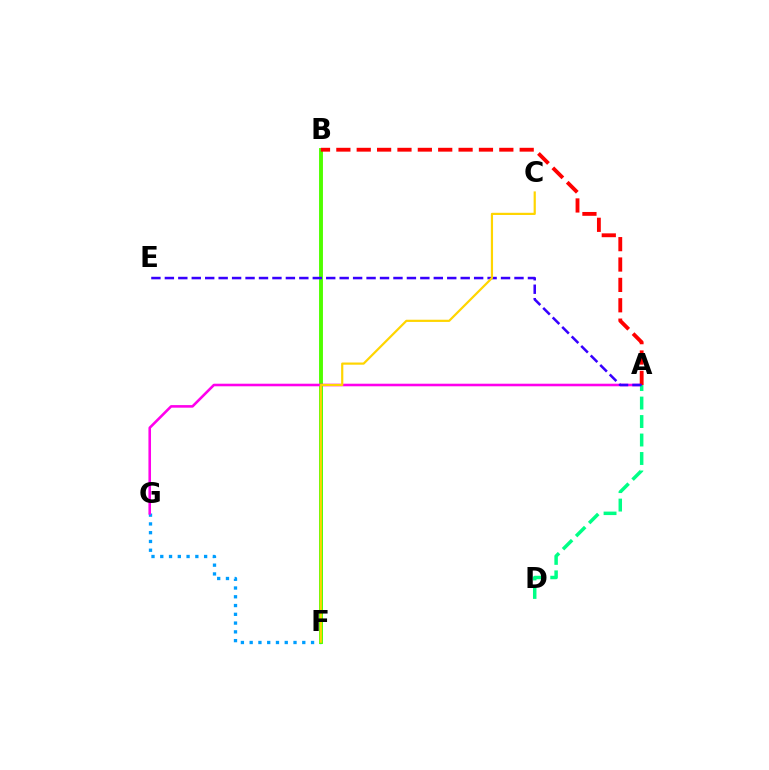{('F', 'G'): [{'color': '#009eff', 'line_style': 'dotted', 'thickness': 2.38}], ('B', 'F'): [{'color': '#4fff00', 'line_style': 'solid', 'thickness': 2.81}], ('A', 'G'): [{'color': '#ff00ed', 'line_style': 'solid', 'thickness': 1.86}], ('A', 'D'): [{'color': '#00ff86', 'line_style': 'dashed', 'thickness': 2.51}], ('A', 'B'): [{'color': '#ff0000', 'line_style': 'dashed', 'thickness': 2.77}], ('A', 'E'): [{'color': '#3700ff', 'line_style': 'dashed', 'thickness': 1.83}], ('C', 'F'): [{'color': '#ffd500', 'line_style': 'solid', 'thickness': 1.58}]}